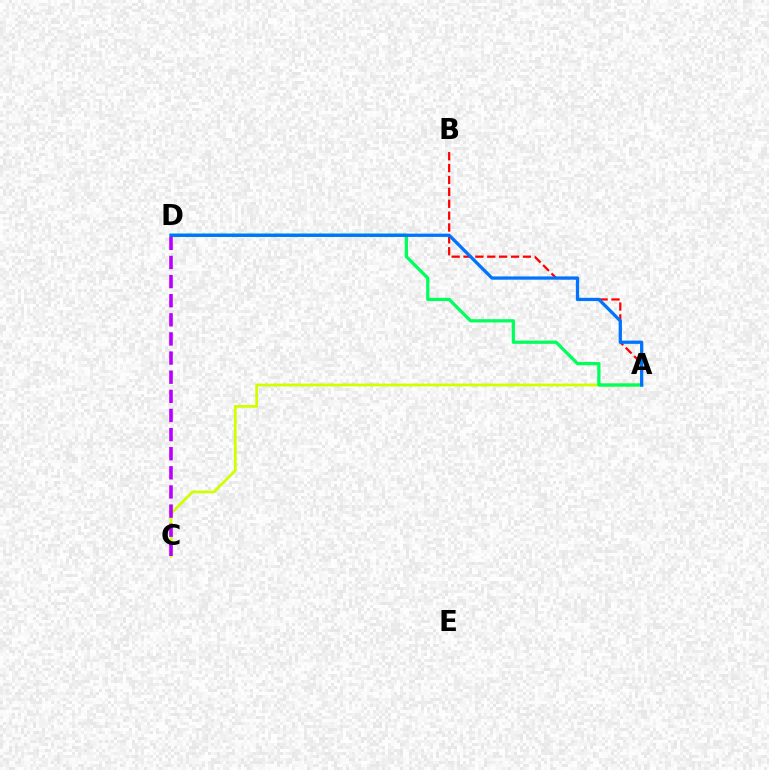{('A', 'C'): [{'color': '#d1ff00', 'line_style': 'solid', 'thickness': 2.0}], ('A', 'B'): [{'color': '#ff0000', 'line_style': 'dashed', 'thickness': 1.61}], ('A', 'D'): [{'color': '#00ff5c', 'line_style': 'solid', 'thickness': 2.34}, {'color': '#0074ff', 'line_style': 'solid', 'thickness': 2.35}], ('C', 'D'): [{'color': '#b900ff', 'line_style': 'dashed', 'thickness': 2.6}]}